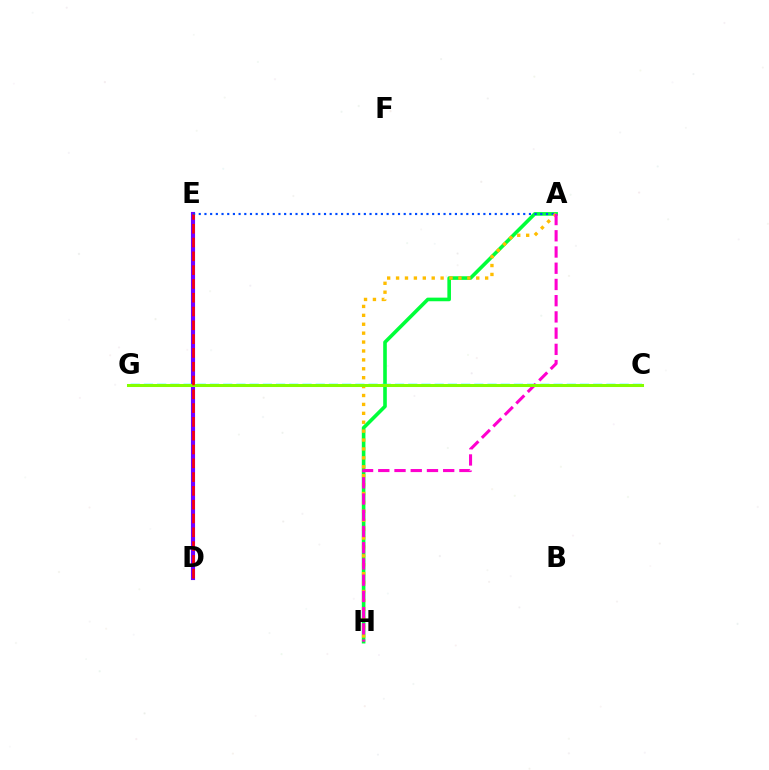{('A', 'H'): [{'color': '#00ff39', 'line_style': 'solid', 'thickness': 2.6}, {'color': '#ffbd00', 'line_style': 'dotted', 'thickness': 2.42}, {'color': '#ff00cf', 'line_style': 'dashed', 'thickness': 2.2}], ('C', 'G'): [{'color': '#00fff6', 'line_style': 'dashed', 'thickness': 1.8}, {'color': '#84ff00', 'line_style': 'solid', 'thickness': 2.19}], ('D', 'E'): [{'color': '#7200ff', 'line_style': 'solid', 'thickness': 2.96}, {'color': '#ff0000', 'line_style': 'dashed', 'thickness': 1.87}], ('A', 'E'): [{'color': '#004bff', 'line_style': 'dotted', 'thickness': 1.55}]}